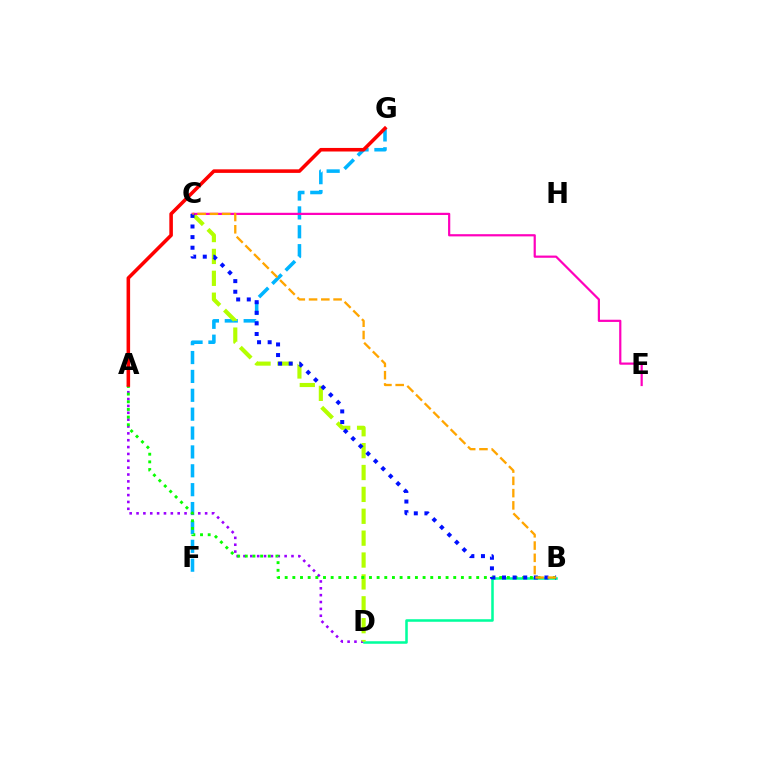{('F', 'G'): [{'color': '#00b5ff', 'line_style': 'dashed', 'thickness': 2.56}], ('A', 'D'): [{'color': '#9b00ff', 'line_style': 'dotted', 'thickness': 1.86}], ('B', 'D'): [{'color': '#00ff9d', 'line_style': 'solid', 'thickness': 1.83}], ('C', 'D'): [{'color': '#b3ff00', 'line_style': 'dashed', 'thickness': 2.97}], ('C', 'E'): [{'color': '#ff00bd', 'line_style': 'solid', 'thickness': 1.59}], ('A', 'B'): [{'color': '#08ff00', 'line_style': 'dotted', 'thickness': 2.08}], ('B', 'C'): [{'color': '#0010ff', 'line_style': 'dotted', 'thickness': 2.88}, {'color': '#ffa500', 'line_style': 'dashed', 'thickness': 1.67}], ('A', 'G'): [{'color': '#ff0000', 'line_style': 'solid', 'thickness': 2.56}]}